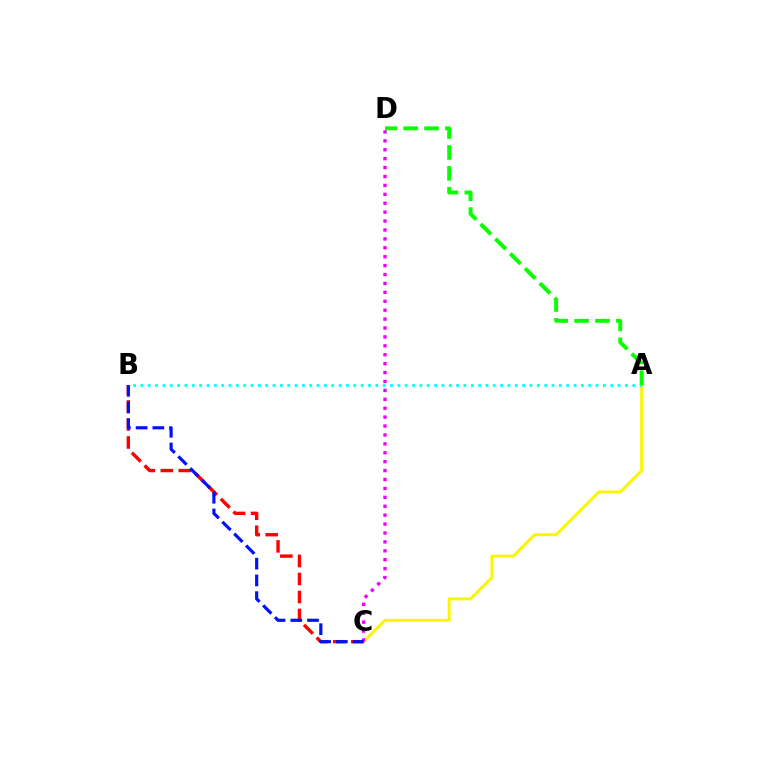{('A', 'C'): [{'color': '#fcf500', 'line_style': 'solid', 'thickness': 2.14}], ('C', 'D'): [{'color': '#ee00ff', 'line_style': 'dotted', 'thickness': 2.42}], ('B', 'C'): [{'color': '#ff0000', 'line_style': 'dashed', 'thickness': 2.45}, {'color': '#0010ff', 'line_style': 'dashed', 'thickness': 2.27}], ('A', 'B'): [{'color': '#00fff6', 'line_style': 'dotted', 'thickness': 1.99}], ('A', 'D'): [{'color': '#08ff00', 'line_style': 'dashed', 'thickness': 2.84}]}